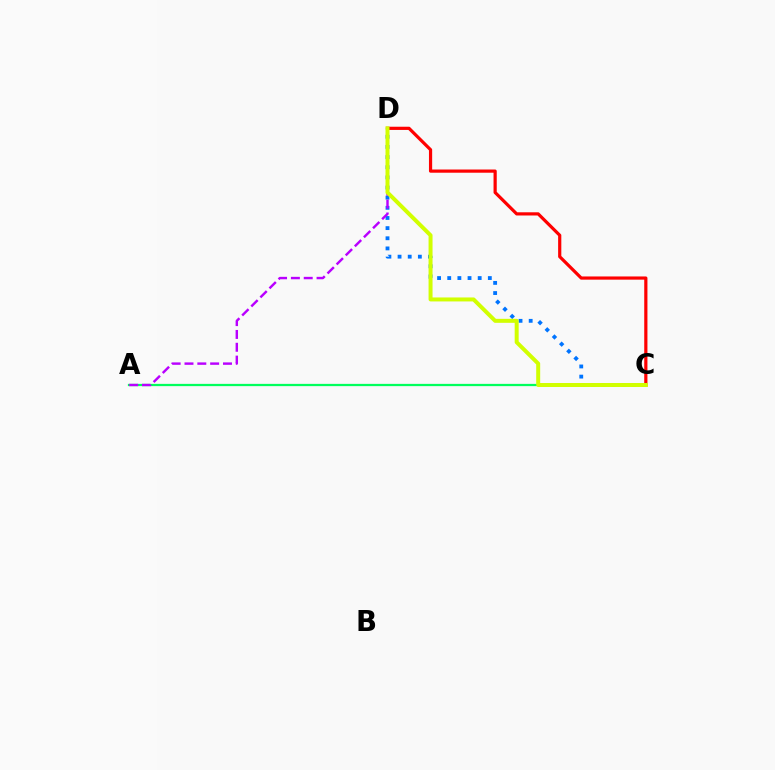{('A', 'C'): [{'color': '#00ff5c', 'line_style': 'solid', 'thickness': 1.63}], ('C', 'D'): [{'color': '#0074ff', 'line_style': 'dotted', 'thickness': 2.76}, {'color': '#ff0000', 'line_style': 'solid', 'thickness': 2.3}, {'color': '#d1ff00', 'line_style': 'solid', 'thickness': 2.86}], ('A', 'D'): [{'color': '#b900ff', 'line_style': 'dashed', 'thickness': 1.74}]}